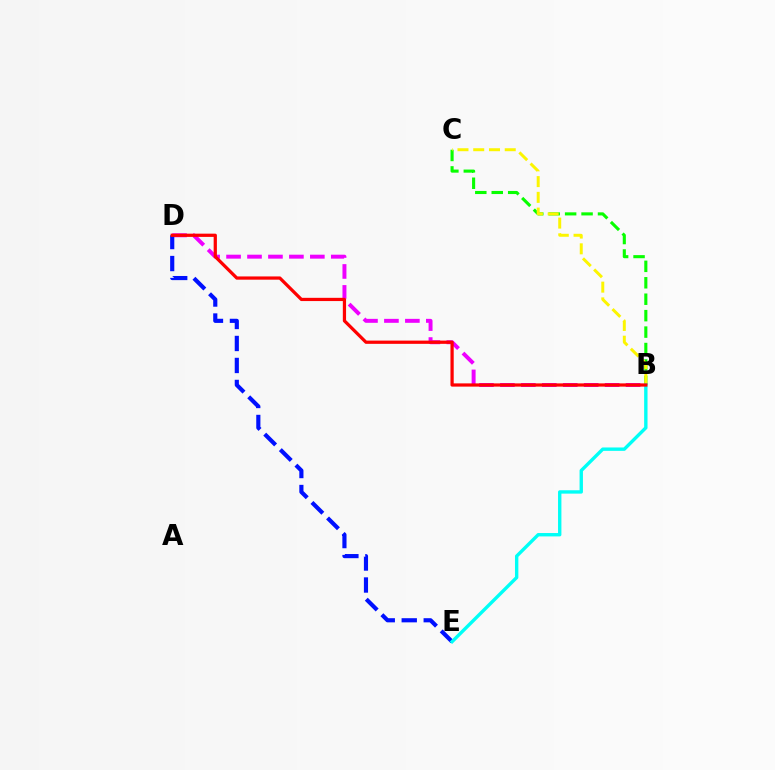{('B', 'D'): [{'color': '#ee00ff', 'line_style': 'dashed', 'thickness': 2.85}, {'color': '#ff0000', 'line_style': 'solid', 'thickness': 2.33}], ('B', 'C'): [{'color': '#08ff00', 'line_style': 'dashed', 'thickness': 2.23}, {'color': '#fcf500', 'line_style': 'dashed', 'thickness': 2.14}], ('D', 'E'): [{'color': '#0010ff', 'line_style': 'dashed', 'thickness': 2.99}], ('B', 'E'): [{'color': '#00fff6', 'line_style': 'solid', 'thickness': 2.43}]}